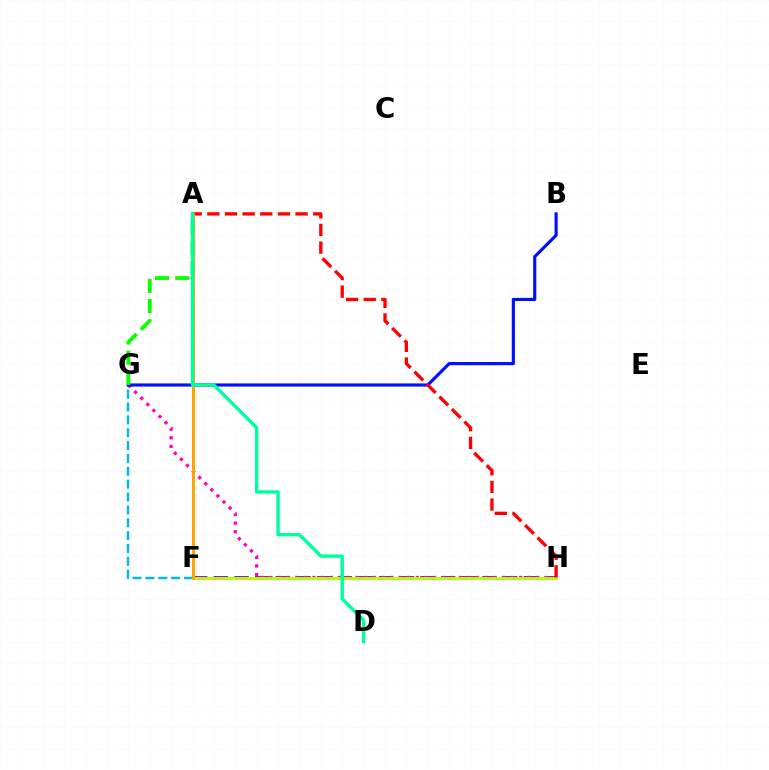{('F', 'H'): [{'color': '#9b00ff', 'line_style': 'dashed', 'thickness': 2.81}, {'color': '#b3ff00', 'line_style': 'solid', 'thickness': 2.1}], ('F', 'G'): [{'color': '#00b5ff', 'line_style': 'dashed', 'thickness': 1.75}], ('G', 'H'): [{'color': '#ff00bd', 'line_style': 'dotted', 'thickness': 2.34}], ('B', 'G'): [{'color': '#0010ff', 'line_style': 'solid', 'thickness': 2.27}], ('A', 'H'): [{'color': '#ff0000', 'line_style': 'dashed', 'thickness': 2.4}], ('A', 'F'): [{'color': '#ffa500', 'line_style': 'solid', 'thickness': 2.19}], ('A', 'G'): [{'color': '#08ff00', 'line_style': 'dashed', 'thickness': 2.74}], ('A', 'D'): [{'color': '#00ff9d', 'line_style': 'solid', 'thickness': 2.44}]}